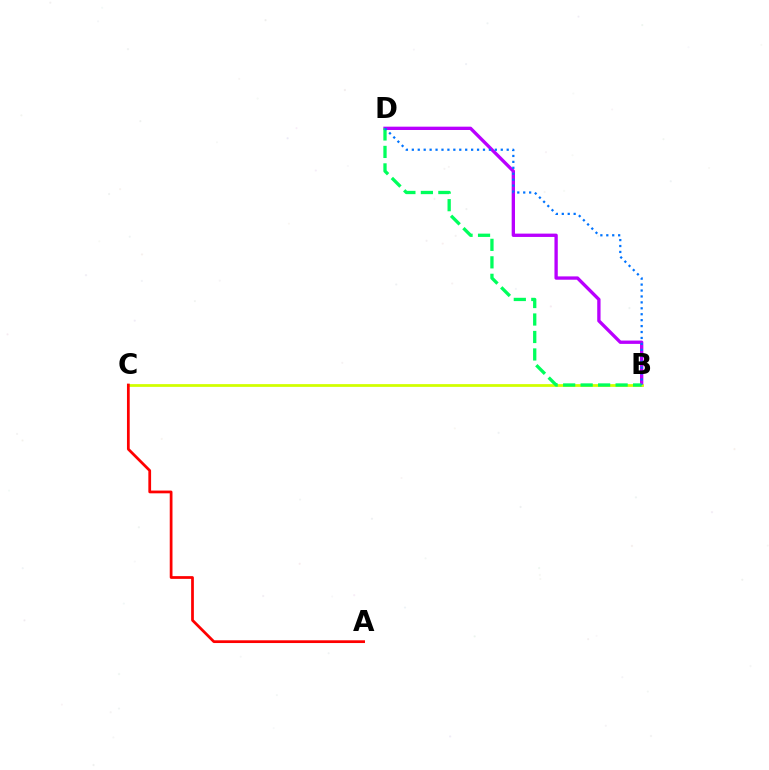{('B', 'D'): [{'color': '#b900ff', 'line_style': 'solid', 'thickness': 2.39}, {'color': '#00ff5c', 'line_style': 'dashed', 'thickness': 2.37}, {'color': '#0074ff', 'line_style': 'dotted', 'thickness': 1.61}], ('B', 'C'): [{'color': '#d1ff00', 'line_style': 'solid', 'thickness': 1.98}], ('A', 'C'): [{'color': '#ff0000', 'line_style': 'solid', 'thickness': 1.98}]}